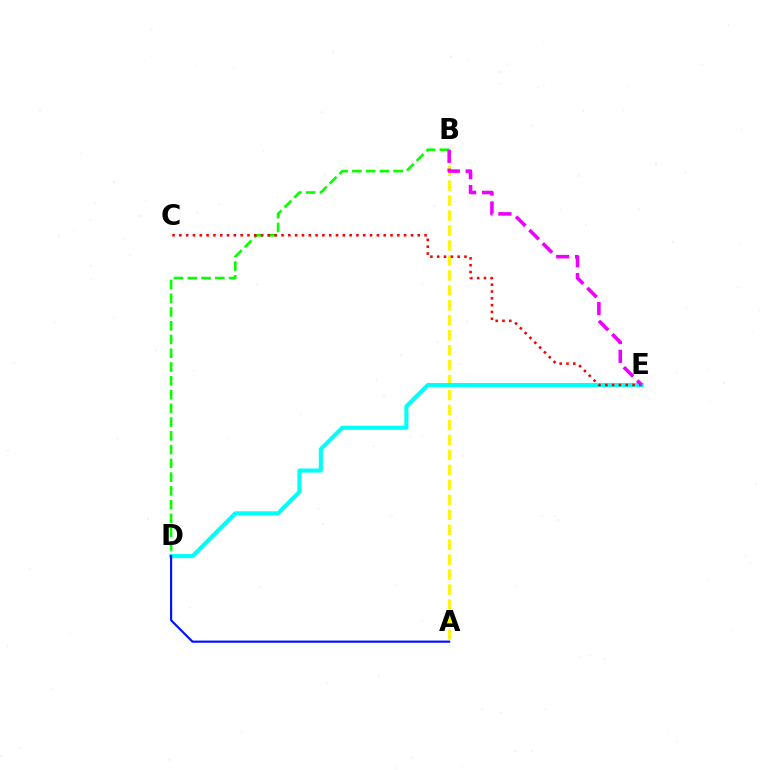{('A', 'B'): [{'color': '#fcf500', 'line_style': 'dashed', 'thickness': 2.03}], ('B', 'D'): [{'color': '#08ff00', 'line_style': 'dashed', 'thickness': 1.87}], ('D', 'E'): [{'color': '#00fff6', 'line_style': 'solid', 'thickness': 2.95}], ('C', 'E'): [{'color': '#ff0000', 'line_style': 'dotted', 'thickness': 1.85}], ('B', 'E'): [{'color': '#ee00ff', 'line_style': 'dashed', 'thickness': 2.57}], ('A', 'D'): [{'color': '#0010ff', 'line_style': 'solid', 'thickness': 1.55}]}